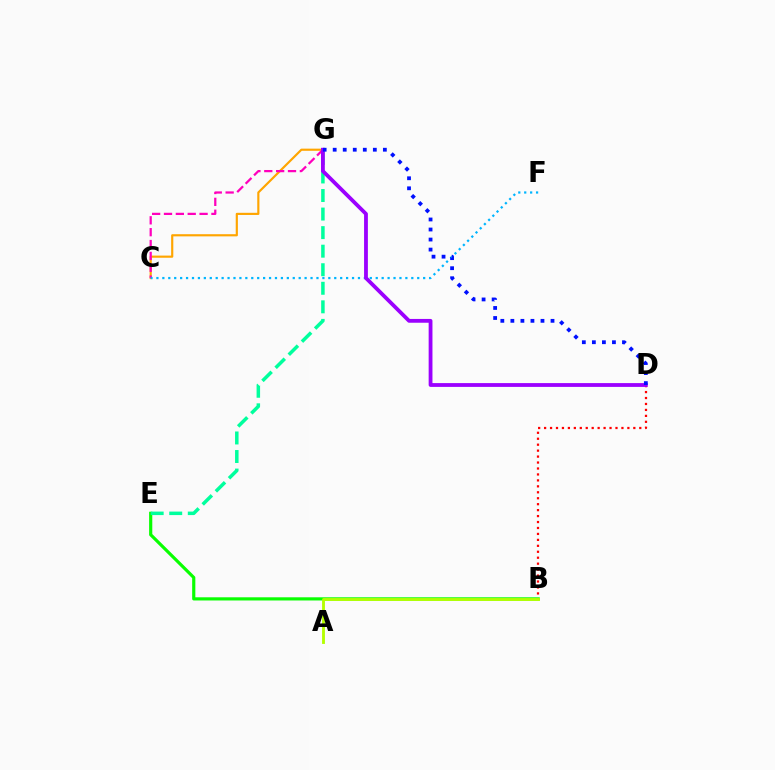{('B', 'E'): [{'color': '#08ff00', 'line_style': 'solid', 'thickness': 2.28}], ('C', 'G'): [{'color': '#ffa500', 'line_style': 'solid', 'thickness': 1.56}, {'color': '#ff00bd', 'line_style': 'dashed', 'thickness': 1.61}], ('B', 'D'): [{'color': '#ff0000', 'line_style': 'dotted', 'thickness': 1.62}], ('E', 'G'): [{'color': '#00ff9d', 'line_style': 'dashed', 'thickness': 2.52}], ('C', 'F'): [{'color': '#00b5ff', 'line_style': 'dotted', 'thickness': 1.61}], ('D', 'G'): [{'color': '#9b00ff', 'line_style': 'solid', 'thickness': 2.74}, {'color': '#0010ff', 'line_style': 'dotted', 'thickness': 2.73}], ('A', 'B'): [{'color': '#b3ff00', 'line_style': 'solid', 'thickness': 2.06}]}